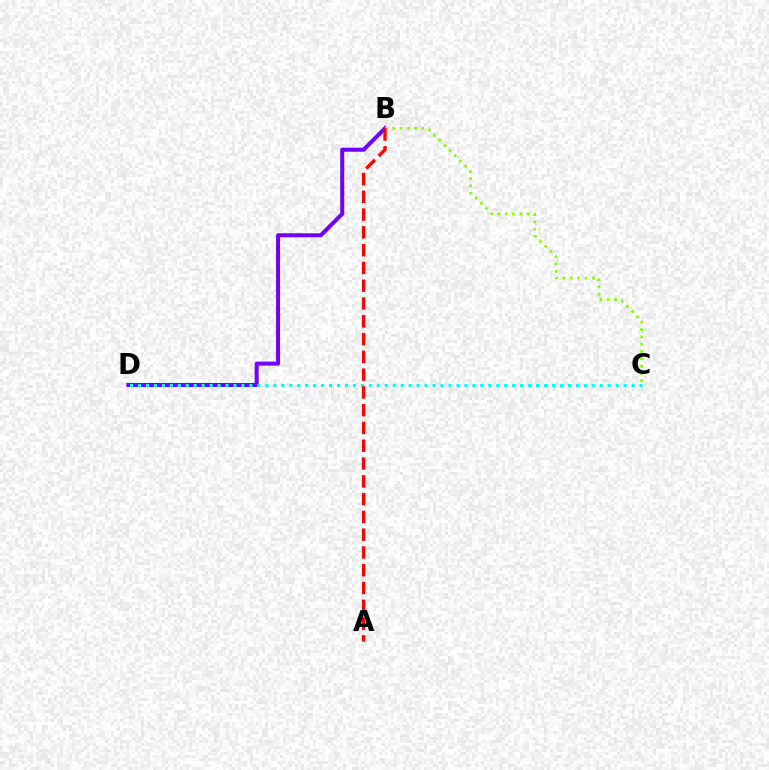{('B', 'D'): [{'color': '#7200ff', 'line_style': 'solid', 'thickness': 2.89}], ('B', 'C'): [{'color': '#84ff00', 'line_style': 'dotted', 'thickness': 1.98}], ('C', 'D'): [{'color': '#00fff6', 'line_style': 'dotted', 'thickness': 2.16}], ('A', 'B'): [{'color': '#ff0000', 'line_style': 'dashed', 'thickness': 2.42}]}